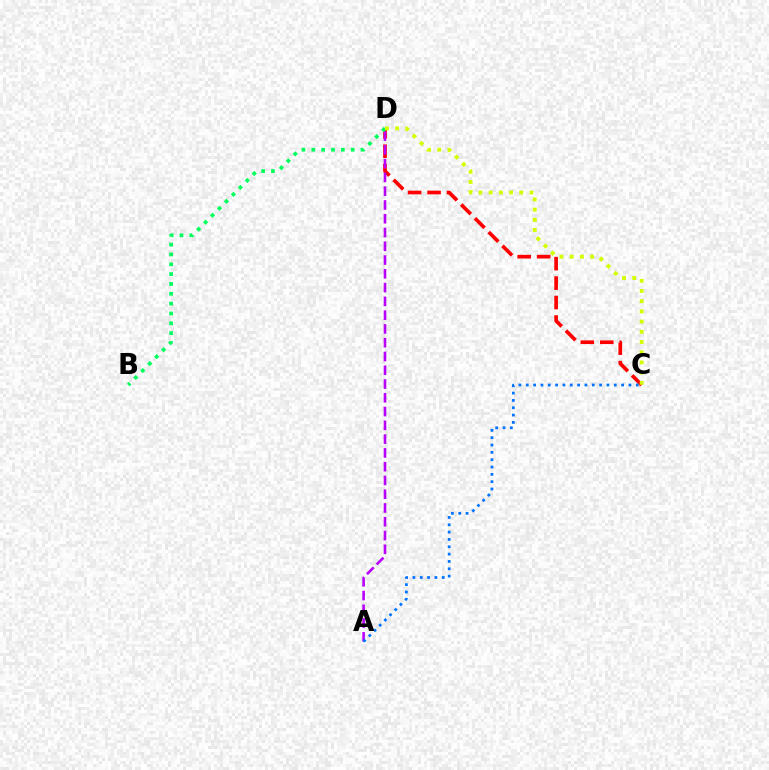{('C', 'D'): [{'color': '#ff0000', 'line_style': 'dashed', 'thickness': 2.64}, {'color': '#d1ff00', 'line_style': 'dotted', 'thickness': 2.77}], ('A', 'D'): [{'color': '#b900ff', 'line_style': 'dashed', 'thickness': 1.87}], ('B', 'D'): [{'color': '#00ff5c', 'line_style': 'dotted', 'thickness': 2.67}], ('A', 'C'): [{'color': '#0074ff', 'line_style': 'dotted', 'thickness': 1.99}]}